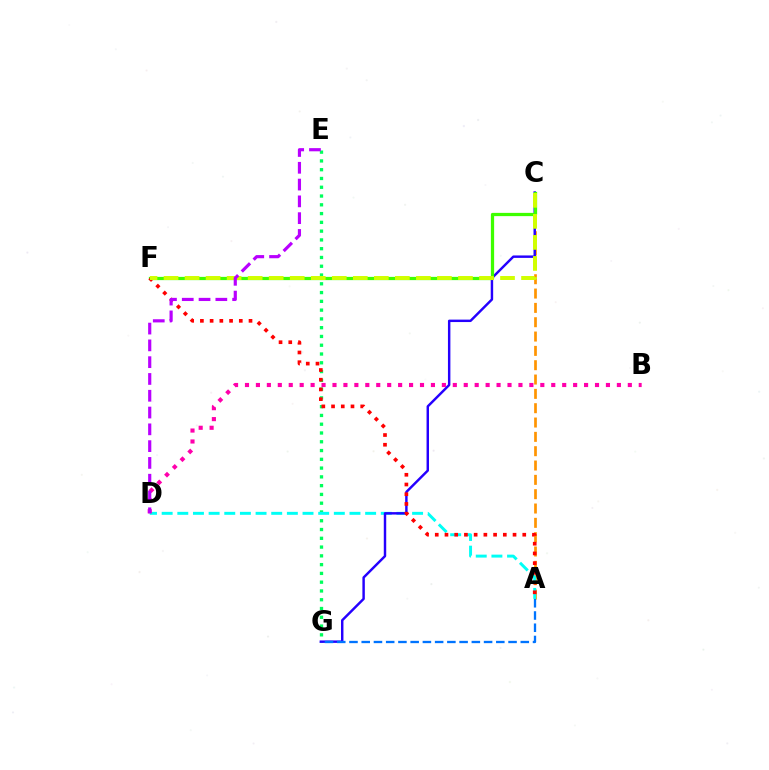{('A', 'C'): [{'color': '#ff9400', 'line_style': 'dashed', 'thickness': 1.95}], ('E', 'G'): [{'color': '#00ff5c', 'line_style': 'dotted', 'thickness': 2.38}], ('A', 'D'): [{'color': '#00fff6', 'line_style': 'dashed', 'thickness': 2.13}], ('C', 'G'): [{'color': '#2500ff', 'line_style': 'solid', 'thickness': 1.76}], ('C', 'F'): [{'color': '#3dff00', 'line_style': 'solid', 'thickness': 2.34}, {'color': '#d1ff00', 'line_style': 'dashed', 'thickness': 2.86}], ('A', 'F'): [{'color': '#ff0000', 'line_style': 'dotted', 'thickness': 2.64}], ('B', 'D'): [{'color': '#ff00ac', 'line_style': 'dotted', 'thickness': 2.97}], ('D', 'E'): [{'color': '#b900ff', 'line_style': 'dashed', 'thickness': 2.28}], ('A', 'G'): [{'color': '#0074ff', 'line_style': 'dashed', 'thickness': 1.66}]}